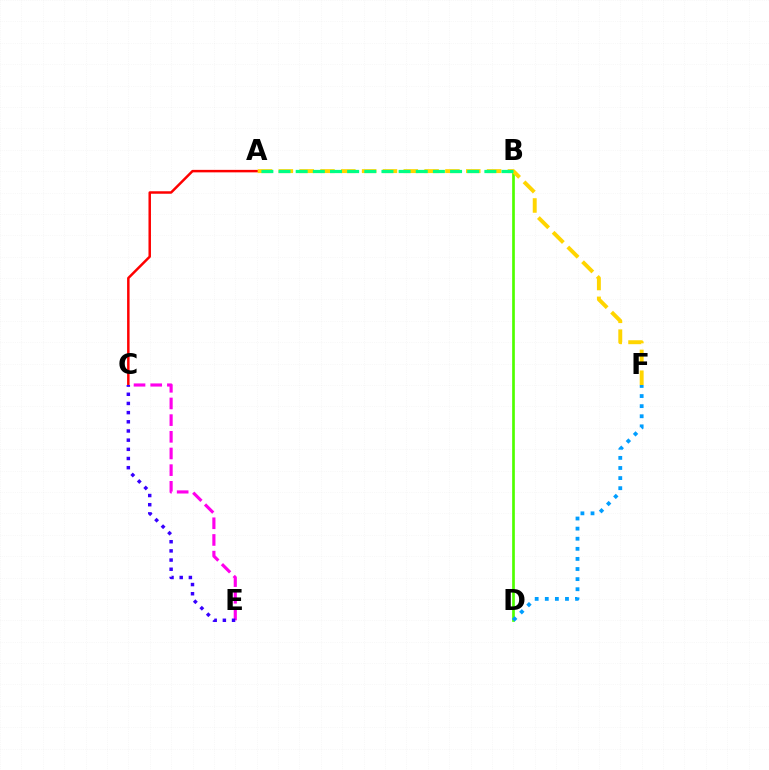{('C', 'E'): [{'color': '#ff00ed', 'line_style': 'dashed', 'thickness': 2.27}, {'color': '#3700ff', 'line_style': 'dotted', 'thickness': 2.49}], ('A', 'C'): [{'color': '#ff0000', 'line_style': 'solid', 'thickness': 1.79}], ('B', 'D'): [{'color': '#4fff00', 'line_style': 'solid', 'thickness': 1.94}], ('A', 'F'): [{'color': '#ffd500', 'line_style': 'dashed', 'thickness': 2.83}], ('A', 'B'): [{'color': '#00ff86', 'line_style': 'dashed', 'thickness': 2.33}], ('D', 'F'): [{'color': '#009eff', 'line_style': 'dotted', 'thickness': 2.74}]}